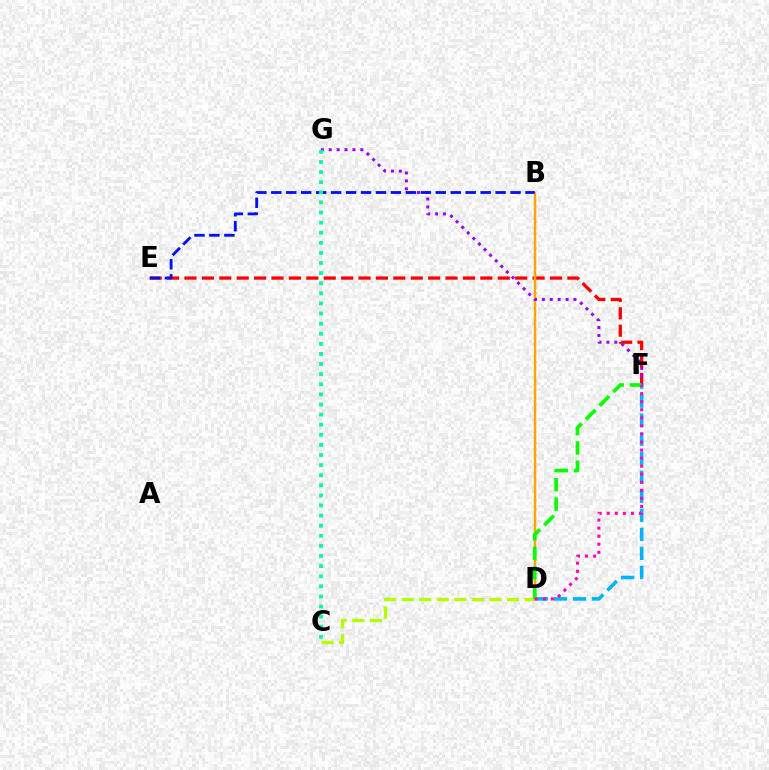{('E', 'F'): [{'color': '#ff0000', 'line_style': 'dashed', 'thickness': 2.36}], ('C', 'D'): [{'color': '#b3ff00', 'line_style': 'dashed', 'thickness': 2.39}], ('D', 'F'): [{'color': '#00b5ff', 'line_style': 'dashed', 'thickness': 2.59}, {'color': '#08ff00', 'line_style': 'dashed', 'thickness': 2.63}, {'color': '#ff00bd', 'line_style': 'dotted', 'thickness': 2.19}], ('B', 'D'): [{'color': '#ffa500', 'line_style': 'solid', 'thickness': 1.78}], ('F', 'G'): [{'color': '#9b00ff', 'line_style': 'dotted', 'thickness': 2.15}], ('B', 'E'): [{'color': '#0010ff', 'line_style': 'dashed', 'thickness': 2.03}], ('C', 'G'): [{'color': '#00ff9d', 'line_style': 'dotted', 'thickness': 2.74}]}